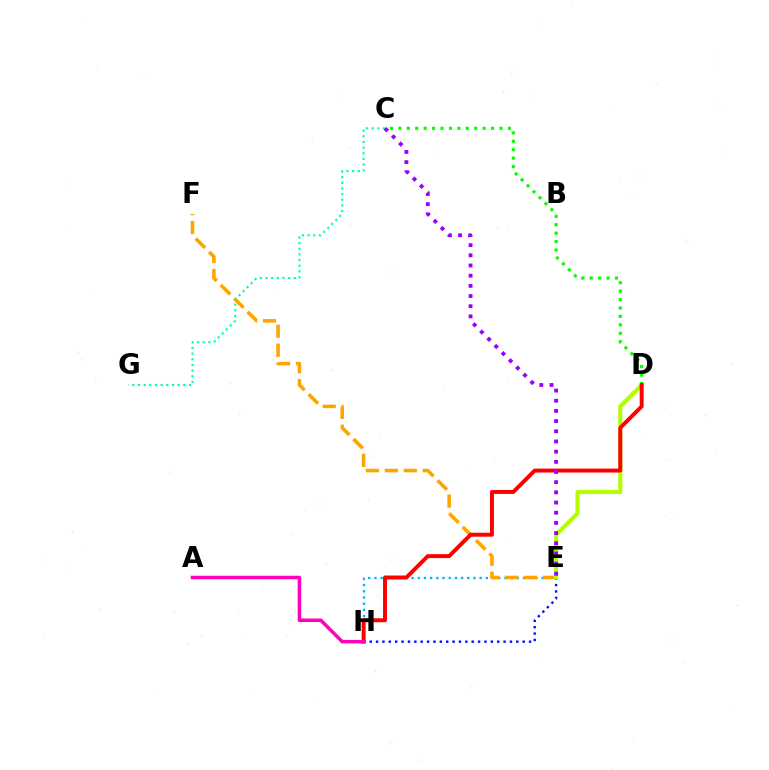{('E', 'H'): [{'color': '#0010ff', 'line_style': 'dotted', 'thickness': 1.73}, {'color': '#00b5ff', 'line_style': 'dotted', 'thickness': 1.68}], ('E', 'F'): [{'color': '#ffa500', 'line_style': 'dashed', 'thickness': 2.58}], ('D', 'E'): [{'color': '#b3ff00', 'line_style': 'solid', 'thickness': 2.97}], ('C', 'D'): [{'color': '#08ff00', 'line_style': 'dotted', 'thickness': 2.29}], ('D', 'H'): [{'color': '#ff0000', 'line_style': 'solid', 'thickness': 2.84}], ('A', 'H'): [{'color': '#ff00bd', 'line_style': 'solid', 'thickness': 2.52}], ('C', 'G'): [{'color': '#00ff9d', 'line_style': 'dotted', 'thickness': 1.54}], ('C', 'E'): [{'color': '#9b00ff', 'line_style': 'dotted', 'thickness': 2.77}]}